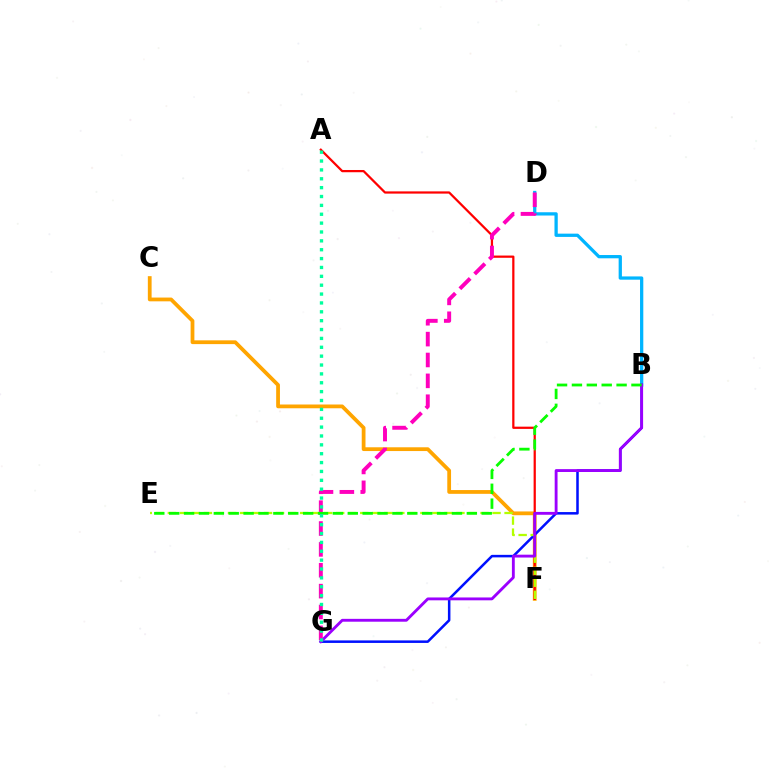{('C', 'F'): [{'color': '#ffa500', 'line_style': 'solid', 'thickness': 2.72}], ('B', 'D'): [{'color': '#00b5ff', 'line_style': 'solid', 'thickness': 2.35}], ('A', 'F'): [{'color': '#ff0000', 'line_style': 'solid', 'thickness': 1.61}], ('D', 'G'): [{'color': '#ff00bd', 'line_style': 'dashed', 'thickness': 2.83}], ('B', 'G'): [{'color': '#0010ff', 'line_style': 'solid', 'thickness': 1.82}, {'color': '#9b00ff', 'line_style': 'solid', 'thickness': 2.06}], ('E', 'F'): [{'color': '#b3ff00', 'line_style': 'dashed', 'thickness': 1.63}], ('B', 'E'): [{'color': '#08ff00', 'line_style': 'dashed', 'thickness': 2.02}], ('A', 'G'): [{'color': '#00ff9d', 'line_style': 'dotted', 'thickness': 2.41}]}